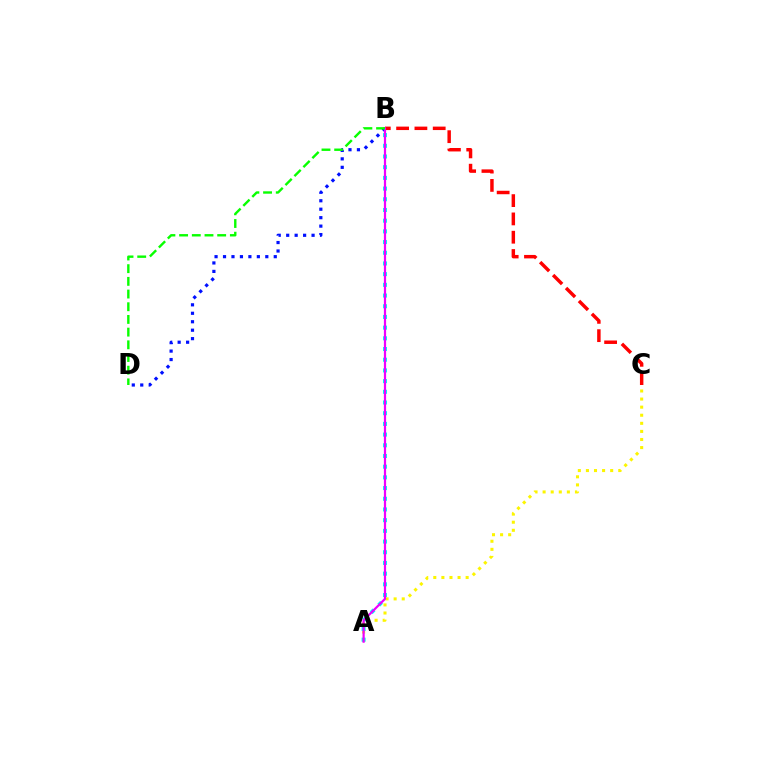{('A', 'C'): [{'color': '#fcf500', 'line_style': 'dotted', 'thickness': 2.2}], ('A', 'B'): [{'color': '#00fff6', 'line_style': 'dotted', 'thickness': 2.91}, {'color': '#ee00ff', 'line_style': 'solid', 'thickness': 1.59}], ('B', 'C'): [{'color': '#ff0000', 'line_style': 'dashed', 'thickness': 2.49}], ('B', 'D'): [{'color': '#0010ff', 'line_style': 'dotted', 'thickness': 2.3}, {'color': '#08ff00', 'line_style': 'dashed', 'thickness': 1.72}]}